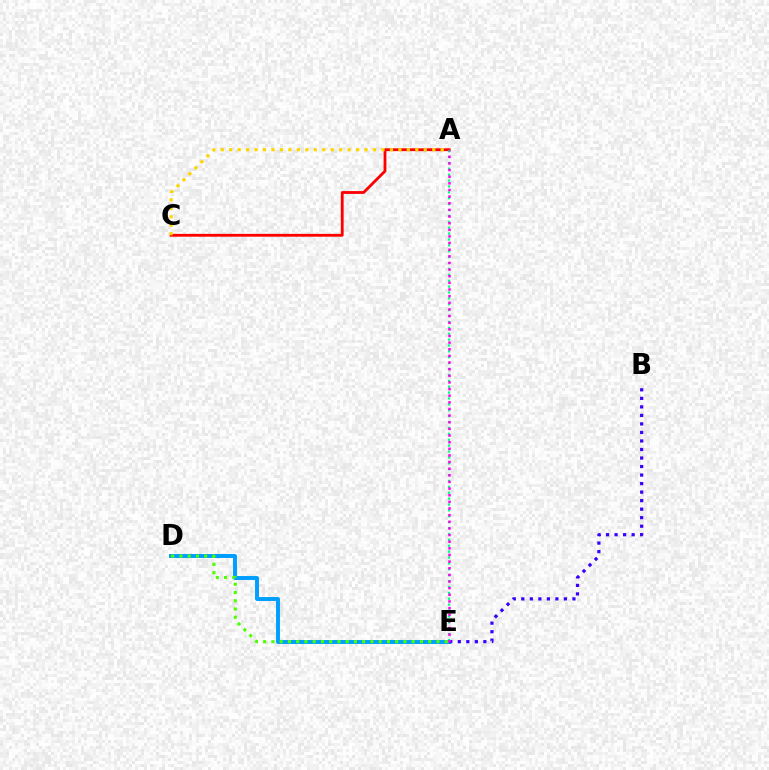{('A', 'C'): [{'color': '#ff0000', 'line_style': 'solid', 'thickness': 2.03}, {'color': '#ffd500', 'line_style': 'dotted', 'thickness': 2.3}], ('A', 'E'): [{'color': '#00ff86', 'line_style': 'dotted', 'thickness': 1.6}, {'color': '#ff00ed', 'line_style': 'dotted', 'thickness': 1.8}], ('D', 'E'): [{'color': '#009eff', 'line_style': 'solid', 'thickness': 2.84}, {'color': '#4fff00', 'line_style': 'dotted', 'thickness': 2.24}], ('B', 'E'): [{'color': '#3700ff', 'line_style': 'dotted', 'thickness': 2.32}]}